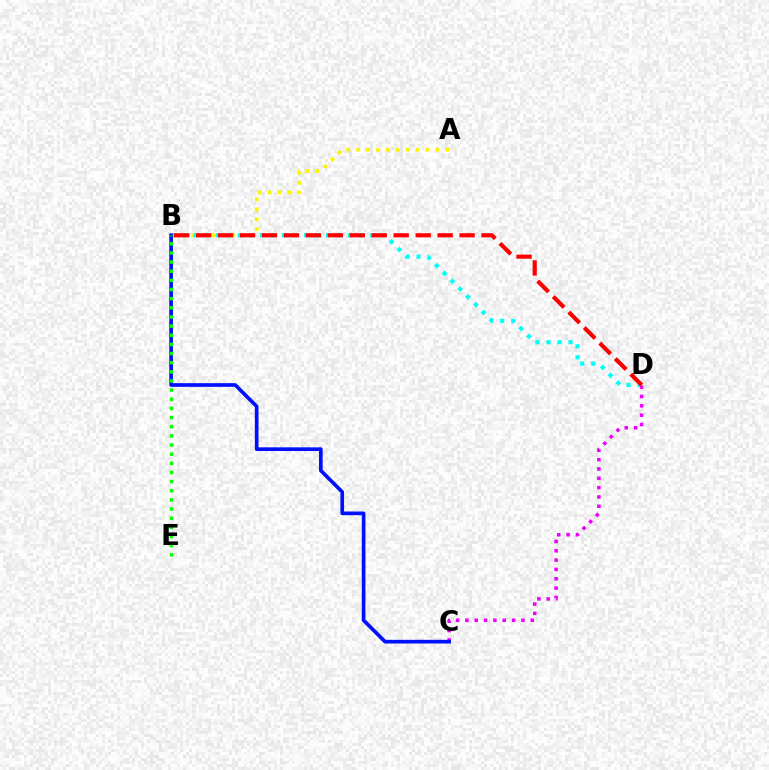{('A', 'B'): [{'color': '#fcf500', 'line_style': 'dotted', 'thickness': 2.69}], ('B', 'D'): [{'color': '#00fff6', 'line_style': 'dotted', 'thickness': 3.0}, {'color': '#ff0000', 'line_style': 'dashed', 'thickness': 2.98}], ('C', 'D'): [{'color': '#ee00ff', 'line_style': 'dotted', 'thickness': 2.54}], ('B', 'C'): [{'color': '#0010ff', 'line_style': 'solid', 'thickness': 2.64}], ('B', 'E'): [{'color': '#08ff00', 'line_style': 'dotted', 'thickness': 2.49}]}